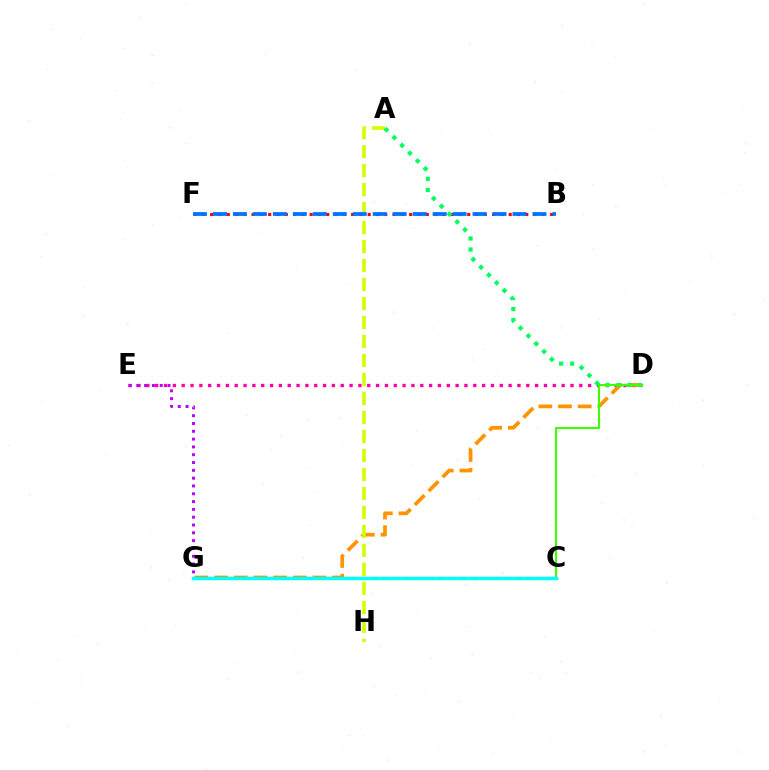{('D', 'E'): [{'color': '#ff00ac', 'line_style': 'dotted', 'thickness': 2.4}], ('D', 'G'): [{'color': '#ff9400', 'line_style': 'dashed', 'thickness': 2.67}], ('B', 'F'): [{'color': '#ff0000', 'line_style': 'dotted', 'thickness': 2.25}, {'color': '#0074ff', 'line_style': 'dashed', 'thickness': 2.71}], ('A', 'H'): [{'color': '#d1ff00', 'line_style': 'dashed', 'thickness': 2.58}], ('E', 'G'): [{'color': '#b900ff', 'line_style': 'dotted', 'thickness': 2.12}], ('A', 'D'): [{'color': '#00ff5c', 'line_style': 'dotted', 'thickness': 3.0}], ('C', 'D'): [{'color': '#3dff00', 'line_style': 'solid', 'thickness': 1.51}], ('C', 'G'): [{'color': '#2500ff', 'line_style': 'dashed', 'thickness': 1.51}, {'color': '#00fff6', 'line_style': 'solid', 'thickness': 2.52}]}